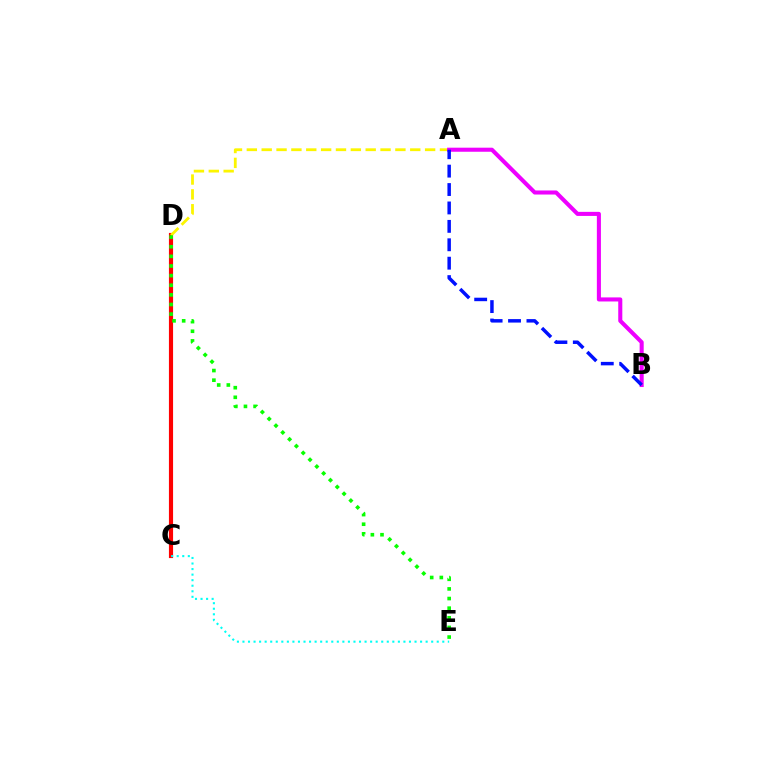{('C', 'D'): [{'color': '#ff0000', 'line_style': 'solid', 'thickness': 2.99}], ('C', 'E'): [{'color': '#00fff6', 'line_style': 'dotted', 'thickness': 1.51}], ('A', 'D'): [{'color': '#fcf500', 'line_style': 'dashed', 'thickness': 2.02}], ('A', 'B'): [{'color': '#ee00ff', 'line_style': 'solid', 'thickness': 2.93}, {'color': '#0010ff', 'line_style': 'dashed', 'thickness': 2.5}], ('D', 'E'): [{'color': '#08ff00', 'line_style': 'dotted', 'thickness': 2.62}]}